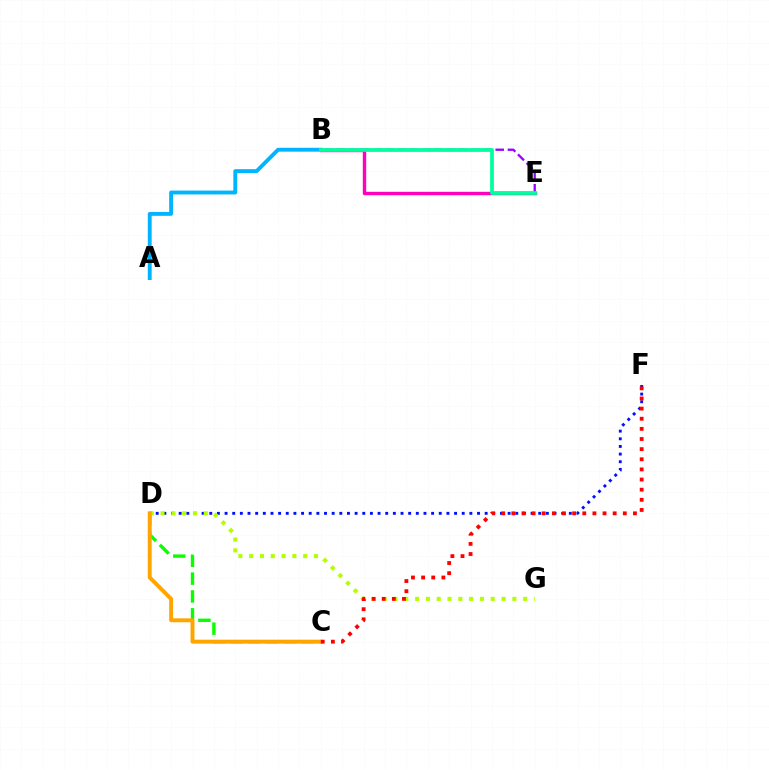{('D', 'F'): [{'color': '#0010ff', 'line_style': 'dotted', 'thickness': 2.08}], ('C', 'D'): [{'color': '#08ff00', 'line_style': 'dashed', 'thickness': 2.43}, {'color': '#ffa500', 'line_style': 'solid', 'thickness': 2.83}], ('B', 'E'): [{'color': '#ff00bd', 'line_style': 'solid', 'thickness': 2.45}, {'color': '#9b00ff', 'line_style': 'dashed', 'thickness': 1.66}, {'color': '#00ff9d', 'line_style': 'solid', 'thickness': 2.71}], ('D', 'G'): [{'color': '#b3ff00', 'line_style': 'dotted', 'thickness': 2.94}], ('C', 'F'): [{'color': '#ff0000', 'line_style': 'dotted', 'thickness': 2.75}], ('A', 'B'): [{'color': '#00b5ff', 'line_style': 'solid', 'thickness': 2.8}]}